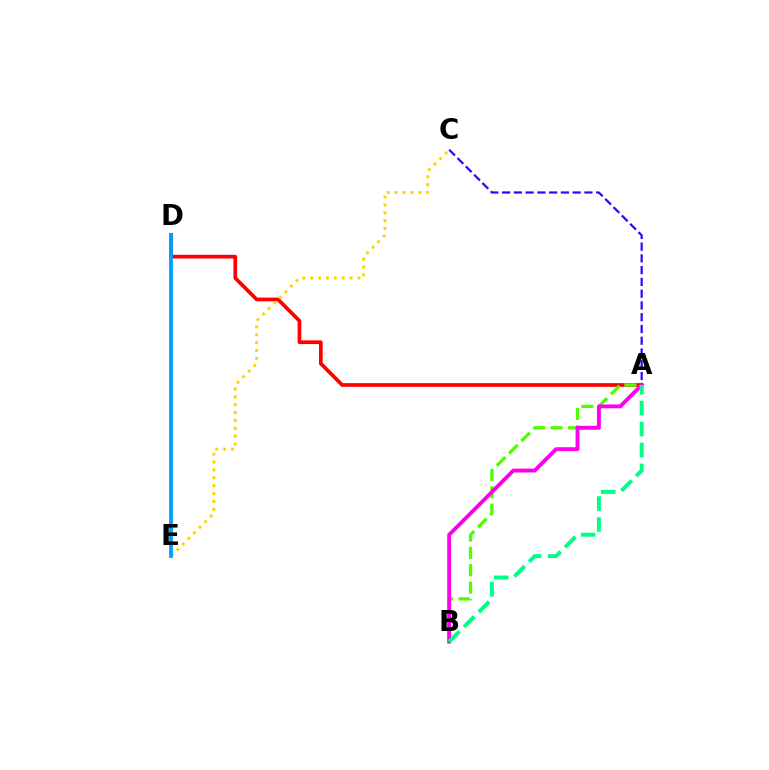{('A', 'D'): [{'color': '#ff0000', 'line_style': 'solid', 'thickness': 2.67}], ('A', 'C'): [{'color': '#3700ff', 'line_style': 'dashed', 'thickness': 1.6}], ('C', 'E'): [{'color': '#ffd500', 'line_style': 'dotted', 'thickness': 2.14}], ('D', 'E'): [{'color': '#009eff', 'line_style': 'solid', 'thickness': 2.72}], ('A', 'B'): [{'color': '#4fff00', 'line_style': 'dashed', 'thickness': 2.36}, {'color': '#ff00ed', 'line_style': 'solid', 'thickness': 2.8}, {'color': '#00ff86', 'line_style': 'dashed', 'thickness': 2.85}]}